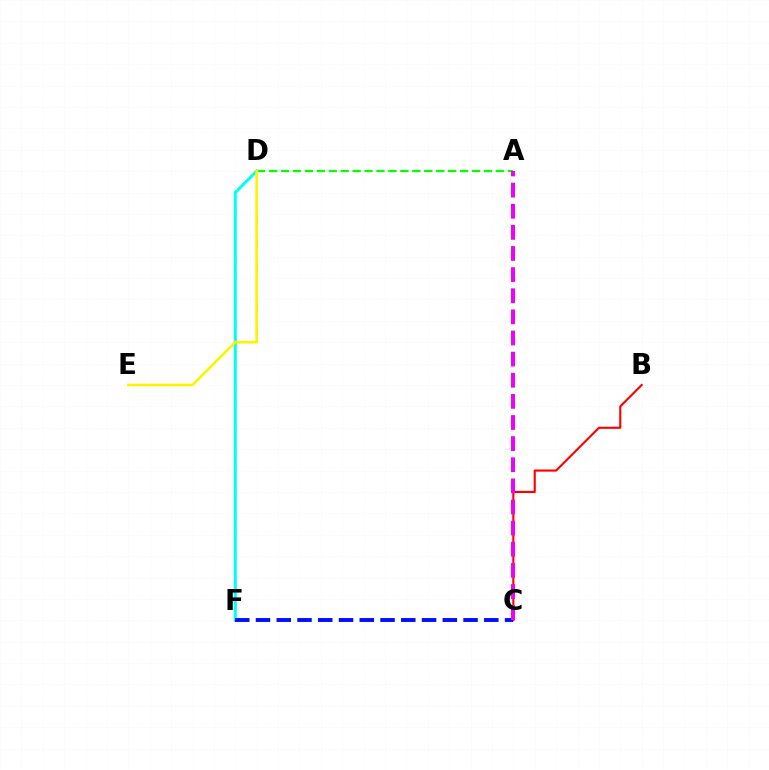{('B', 'C'): [{'color': '#ff0000', 'line_style': 'solid', 'thickness': 1.53}], ('A', 'D'): [{'color': '#08ff00', 'line_style': 'dashed', 'thickness': 1.62}], ('D', 'F'): [{'color': '#00fff6', 'line_style': 'solid', 'thickness': 2.19}], ('C', 'F'): [{'color': '#0010ff', 'line_style': 'dashed', 'thickness': 2.82}], ('A', 'C'): [{'color': '#ee00ff', 'line_style': 'dashed', 'thickness': 2.87}], ('D', 'E'): [{'color': '#fcf500', 'line_style': 'solid', 'thickness': 1.89}]}